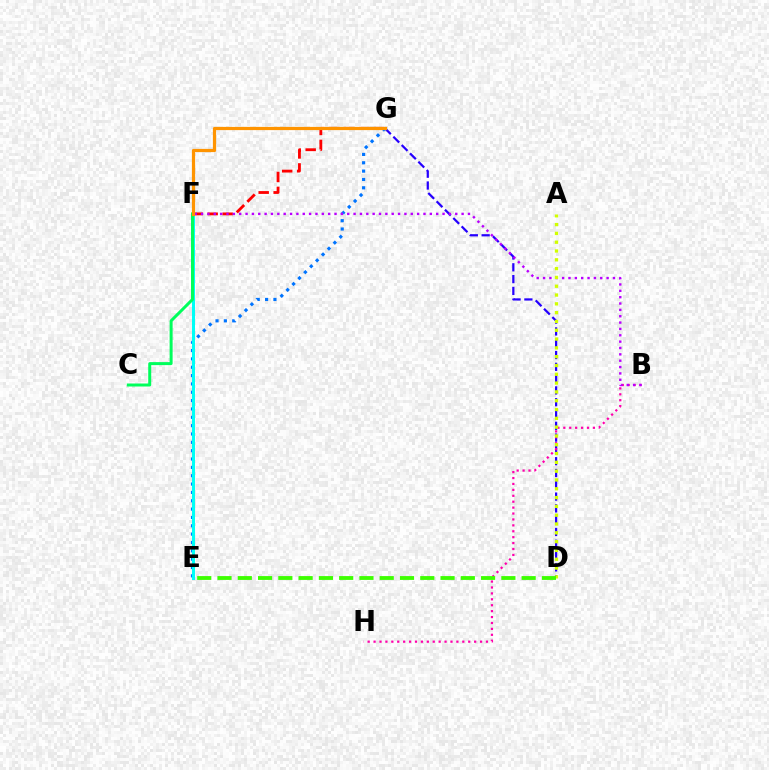{('E', 'G'): [{'color': '#0074ff', 'line_style': 'dotted', 'thickness': 2.27}], ('D', 'G'): [{'color': '#2500ff', 'line_style': 'dashed', 'thickness': 1.6}], ('F', 'G'): [{'color': '#ff0000', 'line_style': 'dashed', 'thickness': 2.03}, {'color': '#ff9400', 'line_style': 'solid', 'thickness': 2.31}], ('B', 'H'): [{'color': '#ff00ac', 'line_style': 'dotted', 'thickness': 1.61}], ('E', 'F'): [{'color': '#00fff6', 'line_style': 'solid', 'thickness': 2.15}], ('B', 'F'): [{'color': '#b900ff', 'line_style': 'dotted', 'thickness': 1.73}], ('A', 'D'): [{'color': '#d1ff00', 'line_style': 'dotted', 'thickness': 2.39}], ('C', 'F'): [{'color': '#00ff5c', 'line_style': 'solid', 'thickness': 2.16}], ('D', 'E'): [{'color': '#3dff00', 'line_style': 'dashed', 'thickness': 2.75}]}